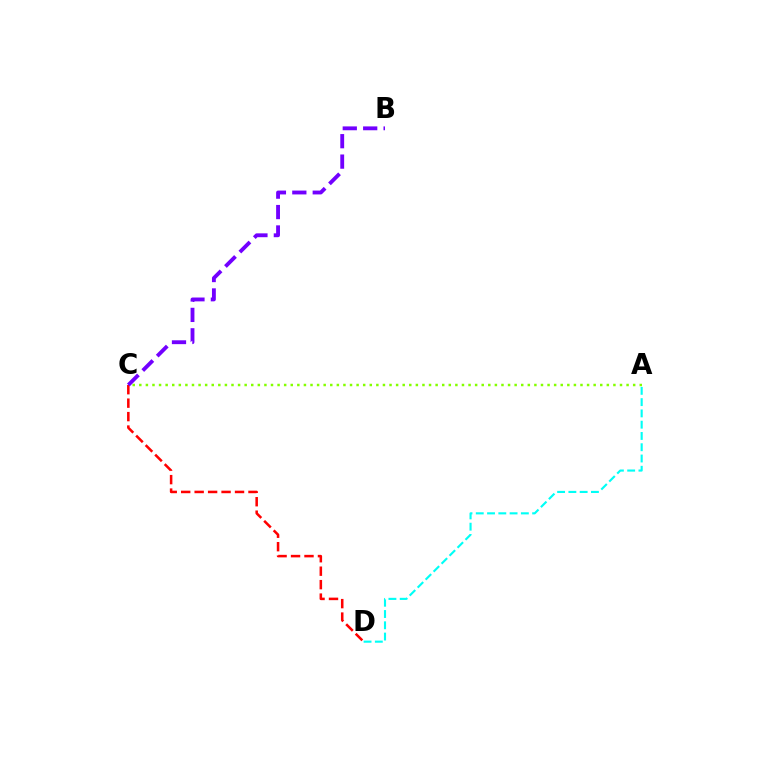{('A', 'C'): [{'color': '#84ff00', 'line_style': 'dotted', 'thickness': 1.79}], ('C', 'D'): [{'color': '#ff0000', 'line_style': 'dashed', 'thickness': 1.83}], ('B', 'C'): [{'color': '#7200ff', 'line_style': 'dashed', 'thickness': 2.77}], ('A', 'D'): [{'color': '#00fff6', 'line_style': 'dashed', 'thickness': 1.53}]}